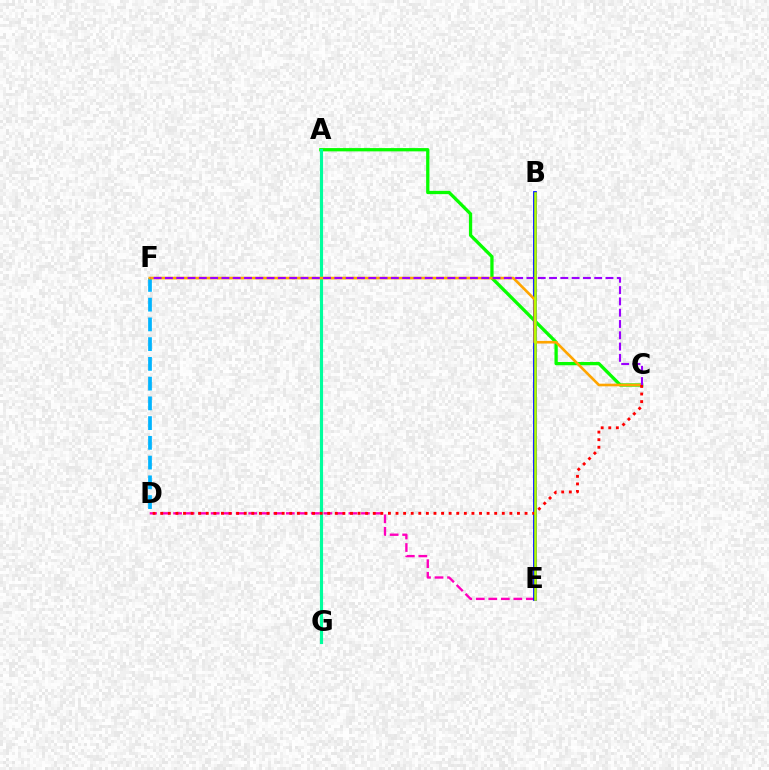{('A', 'C'): [{'color': '#08ff00', 'line_style': 'solid', 'thickness': 2.36}], ('D', 'F'): [{'color': '#00b5ff', 'line_style': 'dashed', 'thickness': 2.68}], ('D', 'E'): [{'color': '#ff00bd', 'line_style': 'dashed', 'thickness': 1.7}], ('A', 'G'): [{'color': '#00ff9d', 'line_style': 'solid', 'thickness': 2.25}], ('B', 'E'): [{'color': '#0010ff', 'line_style': 'solid', 'thickness': 2.71}, {'color': '#b3ff00', 'line_style': 'solid', 'thickness': 1.85}], ('C', 'F'): [{'color': '#ffa500', 'line_style': 'solid', 'thickness': 1.9}, {'color': '#9b00ff', 'line_style': 'dashed', 'thickness': 1.53}], ('C', 'D'): [{'color': '#ff0000', 'line_style': 'dotted', 'thickness': 2.06}]}